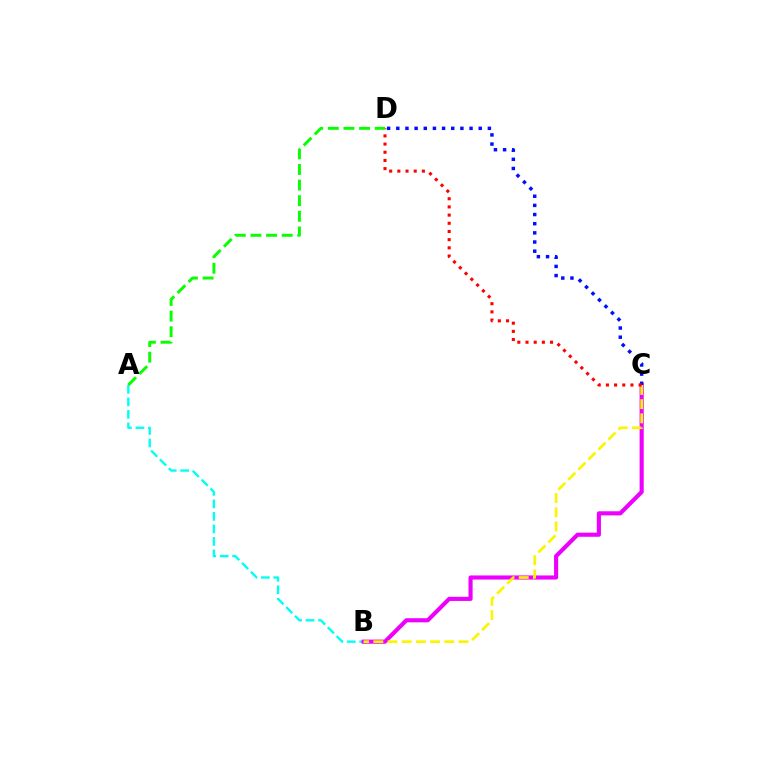{('A', 'B'): [{'color': '#00fff6', 'line_style': 'dashed', 'thickness': 1.7}], ('B', 'C'): [{'color': '#ee00ff', 'line_style': 'solid', 'thickness': 2.96}, {'color': '#fcf500', 'line_style': 'dashed', 'thickness': 1.93}], ('C', 'D'): [{'color': '#0010ff', 'line_style': 'dotted', 'thickness': 2.49}, {'color': '#ff0000', 'line_style': 'dotted', 'thickness': 2.22}], ('A', 'D'): [{'color': '#08ff00', 'line_style': 'dashed', 'thickness': 2.12}]}